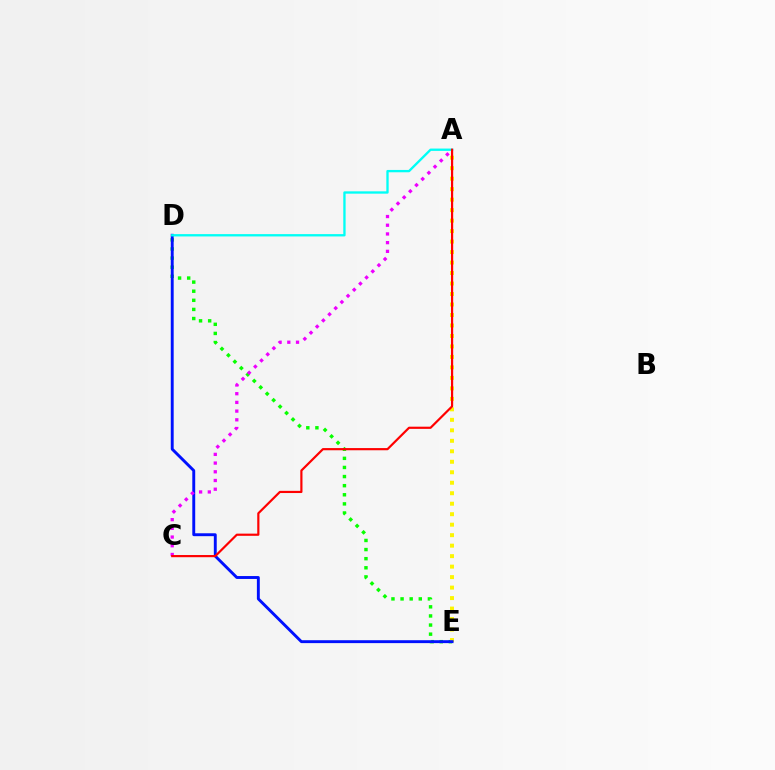{('D', 'E'): [{'color': '#08ff00', 'line_style': 'dotted', 'thickness': 2.47}, {'color': '#0010ff', 'line_style': 'solid', 'thickness': 2.09}], ('A', 'E'): [{'color': '#fcf500', 'line_style': 'dotted', 'thickness': 2.85}], ('A', 'D'): [{'color': '#00fff6', 'line_style': 'solid', 'thickness': 1.68}], ('A', 'C'): [{'color': '#ee00ff', 'line_style': 'dotted', 'thickness': 2.37}, {'color': '#ff0000', 'line_style': 'solid', 'thickness': 1.57}]}